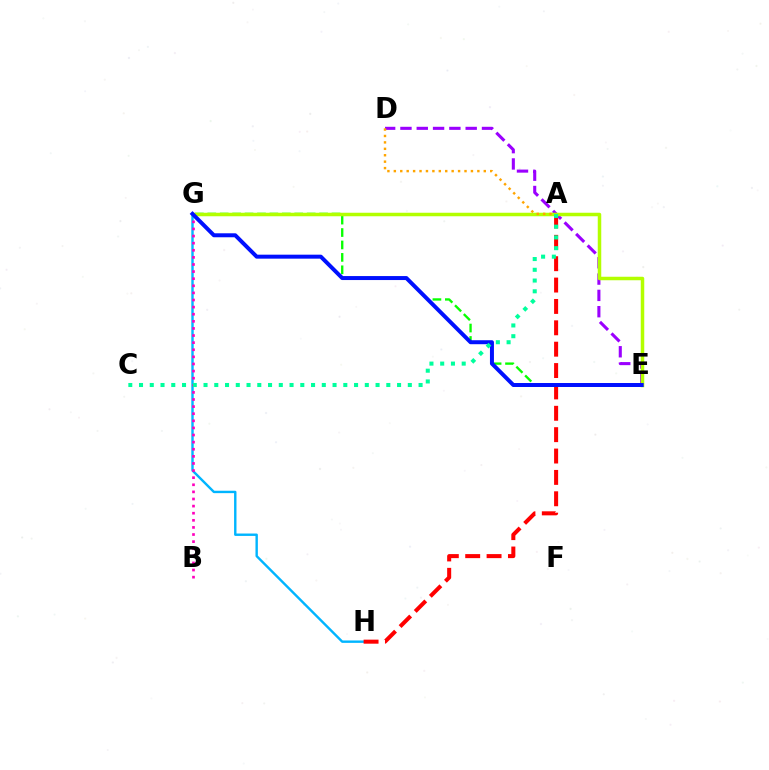{('D', 'E'): [{'color': '#9b00ff', 'line_style': 'dashed', 'thickness': 2.22}], ('G', 'H'): [{'color': '#00b5ff', 'line_style': 'solid', 'thickness': 1.73}], ('B', 'G'): [{'color': '#ff00bd', 'line_style': 'dotted', 'thickness': 1.93}], ('E', 'G'): [{'color': '#08ff00', 'line_style': 'dashed', 'thickness': 1.69}, {'color': '#b3ff00', 'line_style': 'solid', 'thickness': 2.52}, {'color': '#0010ff', 'line_style': 'solid', 'thickness': 2.87}], ('A', 'H'): [{'color': '#ff0000', 'line_style': 'dashed', 'thickness': 2.9}], ('A', 'C'): [{'color': '#00ff9d', 'line_style': 'dotted', 'thickness': 2.92}], ('A', 'D'): [{'color': '#ffa500', 'line_style': 'dotted', 'thickness': 1.75}]}